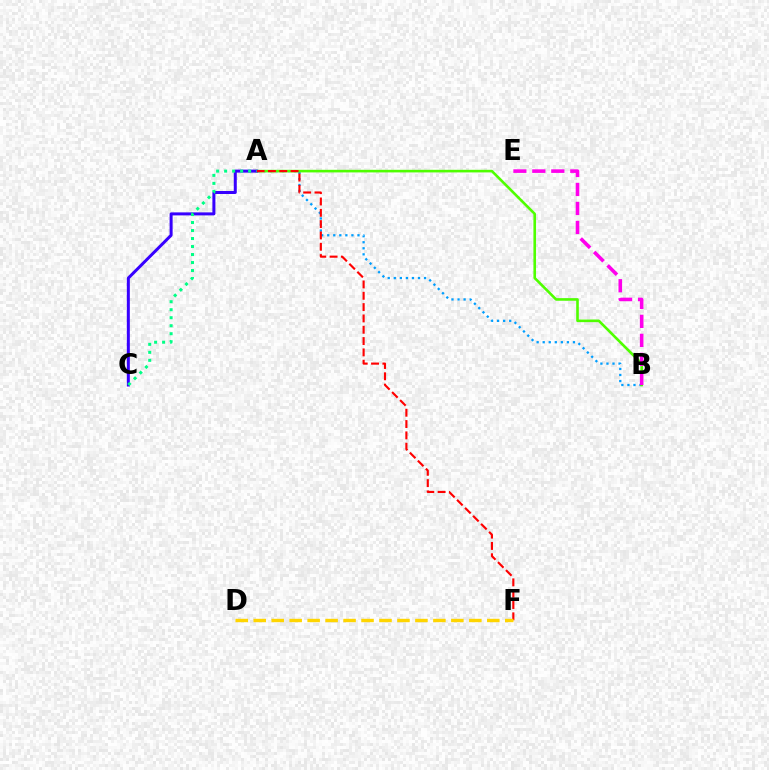{('A', 'B'): [{'color': '#009eff', 'line_style': 'dotted', 'thickness': 1.64}, {'color': '#4fff00', 'line_style': 'solid', 'thickness': 1.88}], ('A', 'C'): [{'color': '#3700ff', 'line_style': 'solid', 'thickness': 2.17}, {'color': '#00ff86', 'line_style': 'dotted', 'thickness': 2.17}], ('B', 'E'): [{'color': '#ff00ed', 'line_style': 'dashed', 'thickness': 2.58}], ('A', 'F'): [{'color': '#ff0000', 'line_style': 'dashed', 'thickness': 1.54}], ('D', 'F'): [{'color': '#ffd500', 'line_style': 'dashed', 'thickness': 2.44}]}